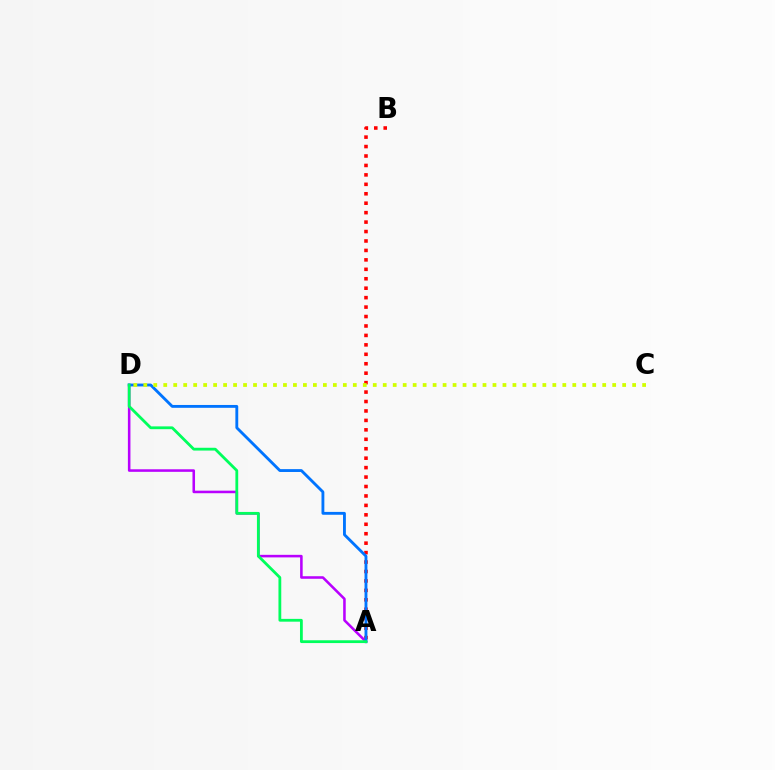{('A', 'B'): [{'color': '#ff0000', 'line_style': 'dotted', 'thickness': 2.57}], ('A', 'D'): [{'color': '#b900ff', 'line_style': 'solid', 'thickness': 1.84}, {'color': '#0074ff', 'line_style': 'solid', 'thickness': 2.05}, {'color': '#00ff5c', 'line_style': 'solid', 'thickness': 2.01}], ('C', 'D'): [{'color': '#d1ff00', 'line_style': 'dotted', 'thickness': 2.71}]}